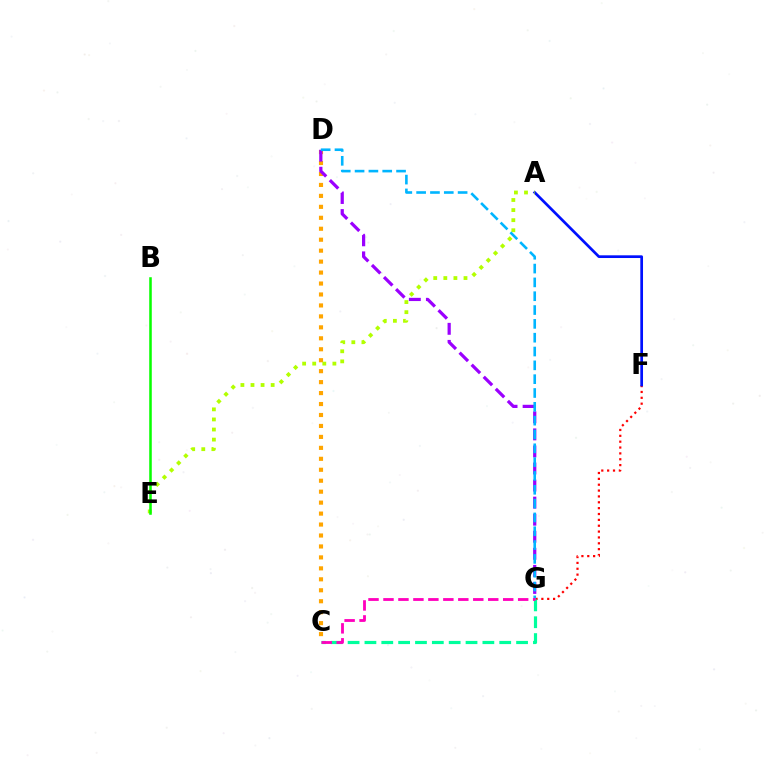{('F', 'G'): [{'color': '#ff0000', 'line_style': 'dotted', 'thickness': 1.59}], ('C', 'G'): [{'color': '#00ff9d', 'line_style': 'dashed', 'thickness': 2.29}, {'color': '#ff00bd', 'line_style': 'dashed', 'thickness': 2.03}], ('A', 'F'): [{'color': '#0010ff', 'line_style': 'solid', 'thickness': 1.95}], ('C', 'D'): [{'color': '#ffa500', 'line_style': 'dotted', 'thickness': 2.98}], ('A', 'E'): [{'color': '#b3ff00', 'line_style': 'dotted', 'thickness': 2.74}], ('B', 'E'): [{'color': '#08ff00', 'line_style': 'solid', 'thickness': 1.83}], ('D', 'G'): [{'color': '#9b00ff', 'line_style': 'dashed', 'thickness': 2.32}, {'color': '#00b5ff', 'line_style': 'dashed', 'thickness': 1.88}]}